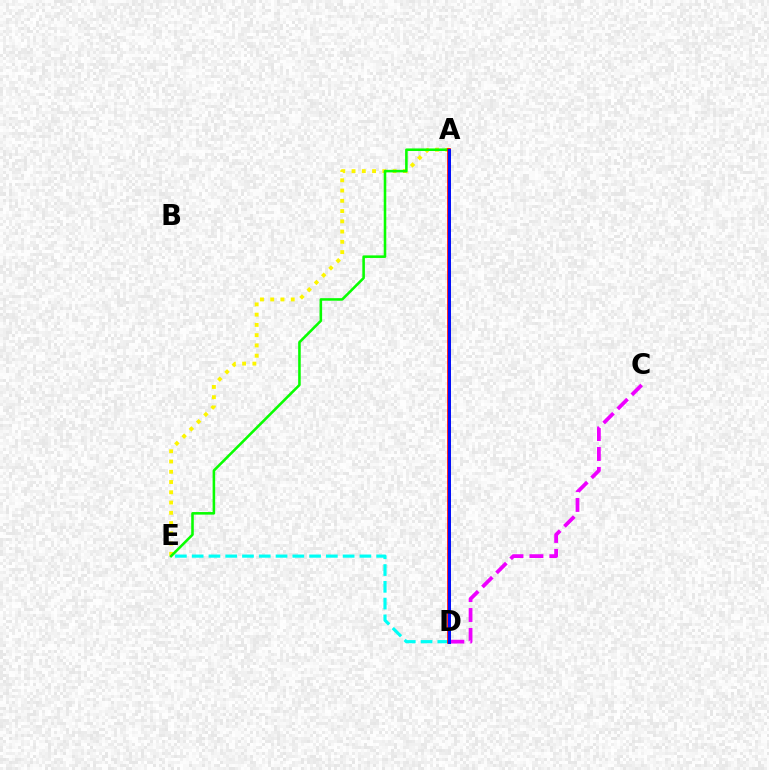{('A', 'E'): [{'color': '#fcf500', 'line_style': 'dotted', 'thickness': 2.79}, {'color': '#08ff00', 'line_style': 'solid', 'thickness': 1.85}], ('D', 'E'): [{'color': '#00fff6', 'line_style': 'dashed', 'thickness': 2.28}], ('C', 'D'): [{'color': '#ee00ff', 'line_style': 'dashed', 'thickness': 2.71}], ('A', 'D'): [{'color': '#ff0000', 'line_style': 'solid', 'thickness': 2.62}, {'color': '#0010ff', 'line_style': 'solid', 'thickness': 2.13}]}